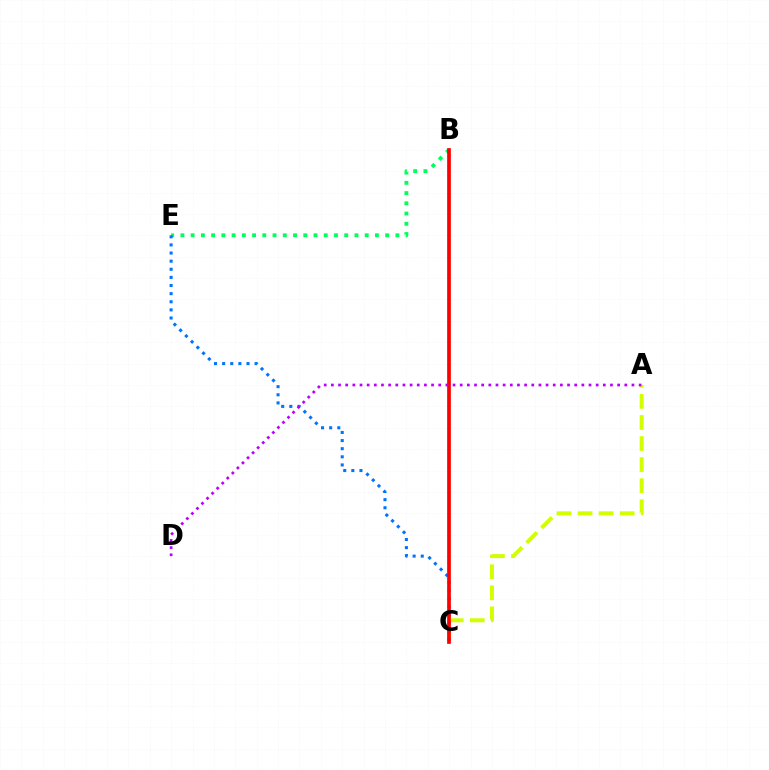{('B', 'E'): [{'color': '#00ff5c', 'line_style': 'dotted', 'thickness': 2.78}], ('A', 'C'): [{'color': '#d1ff00', 'line_style': 'dashed', 'thickness': 2.86}], ('C', 'E'): [{'color': '#0074ff', 'line_style': 'dotted', 'thickness': 2.21}], ('B', 'C'): [{'color': '#ff0000', 'line_style': 'solid', 'thickness': 2.67}], ('A', 'D'): [{'color': '#b900ff', 'line_style': 'dotted', 'thickness': 1.94}]}